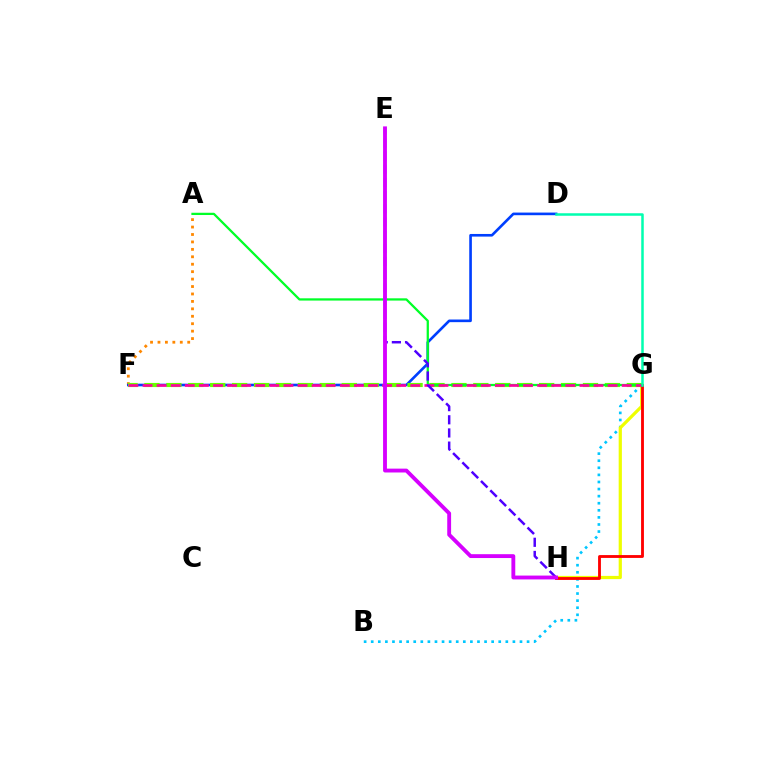{('A', 'F'): [{'color': '#ff8800', 'line_style': 'dotted', 'thickness': 2.02}], ('D', 'F'): [{'color': '#003fff', 'line_style': 'solid', 'thickness': 1.9}], ('B', 'G'): [{'color': '#00c7ff', 'line_style': 'dotted', 'thickness': 1.92}], ('G', 'H'): [{'color': '#eeff00', 'line_style': 'solid', 'thickness': 2.31}, {'color': '#ff0000', 'line_style': 'solid', 'thickness': 2.05}], ('F', 'G'): [{'color': '#66ff00', 'line_style': 'dashed', 'thickness': 2.98}, {'color': '#ff00a0', 'line_style': 'dashed', 'thickness': 1.91}], ('A', 'G'): [{'color': '#00ff27', 'line_style': 'solid', 'thickness': 1.63}], ('E', 'H'): [{'color': '#4f00ff', 'line_style': 'dashed', 'thickness': 1.79}, {'color': '#d600ff', 'line_style': 'solid', 'thickness': 2.77}], ('D', 'G'): [{'color': '#00ffaf', 'line_style': 'solid', 'thickness': 1.8}]}